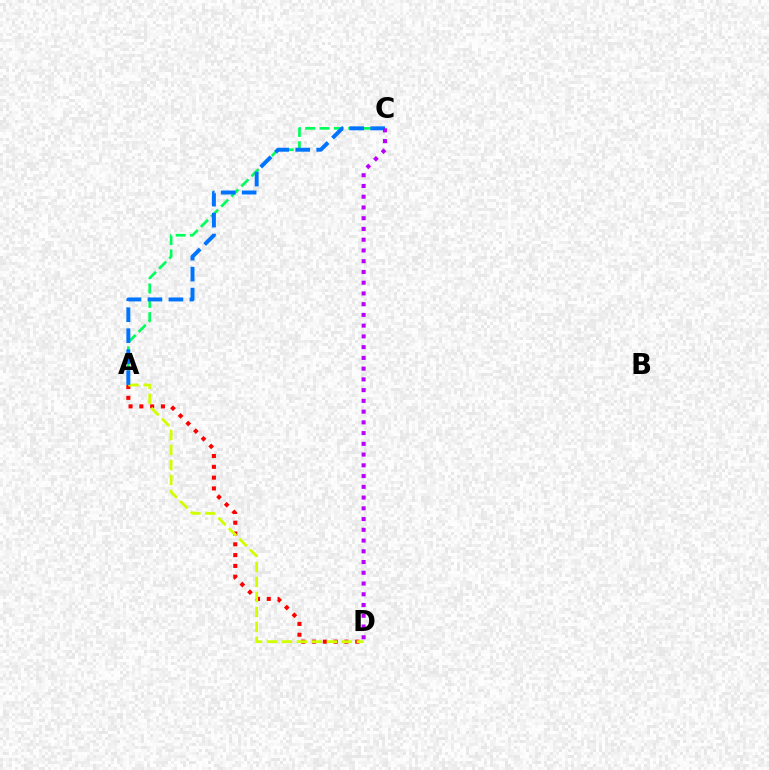{('A', 'C'): [{'color': '#00ff5c', 'line_style': 'dashed', 'thickness': 1.95}, {'color': '#0074ff', 'line_style': 'dashed', 'thickness': 2.85}], ('A', 'D'): [{'color': '#ff0000', 'line_style': 'dotted', 'thickness': 2.93}, {'color': '#d1ff00', 'line_style': 'dashed', 'thickness': 2.04}], ('C', 'D'): [{'color': '#b900ff', 'line_style': 'dotted', 'thickness': 2.92}]}